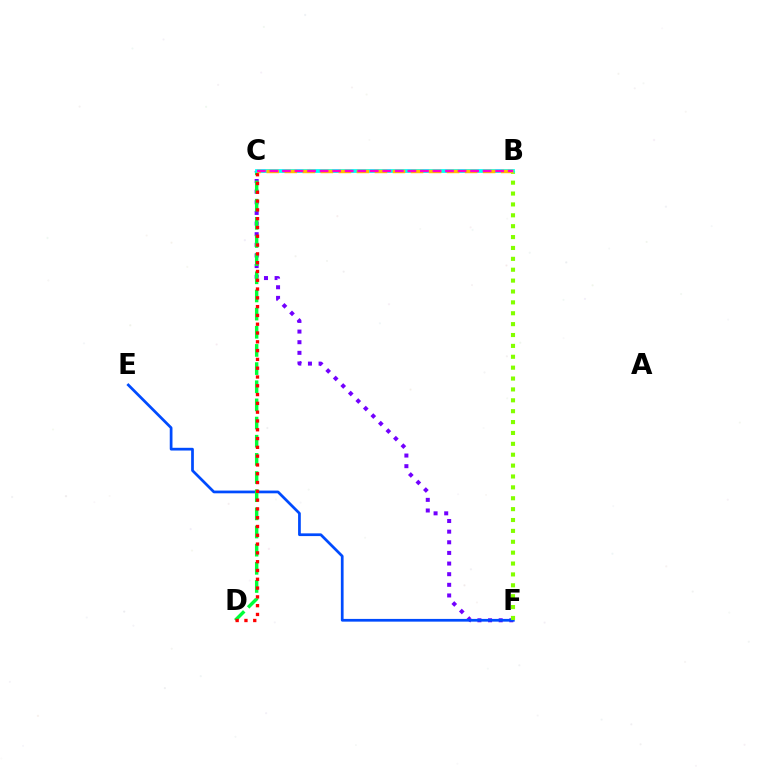{('C', 'F'): [{'color': '#7200ff', 'line_style': 'dotted', 'thickness': 2.89}], ('E', 'F'): [{'color': '#004bff', 'line_style': 'solid', 'thickness': 1.97}], ('C', 'D'): [{'color': '#00ff39', 'line_style': 'dashed', 'thickness': 2.47}, {'color': '#ff0000', 'line_style': 'dotted', 'thickness': 2.39}], ('B', 'F'): [{'color': '#84ff00', 'line_style': 'dotted', 'thickness': 2.96}], ('B', 'C'): [{'color': '#00fff6', 'line_style': 'solid', 'thickness': 2.71}, {'color': '#ffbd00', 'line_style': 'dashed', 'thickness': 2.45}, {'color': '#ff00cf', 'line_style': 'dashed', 'thickness': 1.7}]}